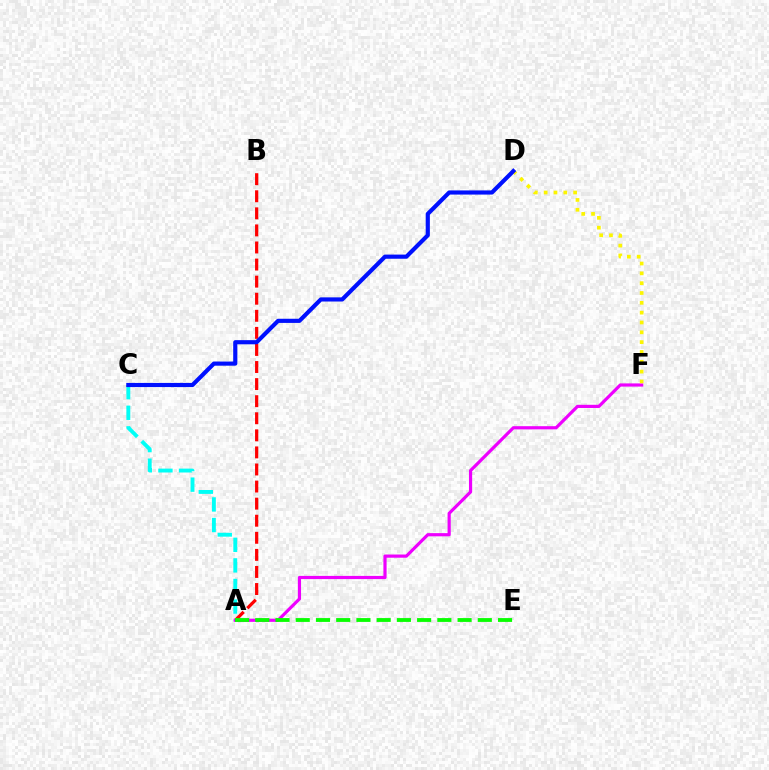{('A', 'B'): [{'color': '#ff0000', 'line_style': 'dashed', 'thickness': 2.32}], ('A', 'C'): [{'color': '#00fff6', 'line_style': 'dashed', 'thickness': 2.8}], ('A', 'F'): [{'color': '#ee00ff', 'line_style': 'solid', 'thickness': 2.3}], ('A', 'E'): [{'color': '#08ff00', 'line_style': 'dashed', 'thickness': 2.75}], ('D', 'F'): [{'color': '#fcf500', 'line_style': 'dotted', 'thickness': 2.67}], ('C', 'D'): [{'color': '#0010ff', 'line_style': 'solid', 'thickness': 2.99}]}